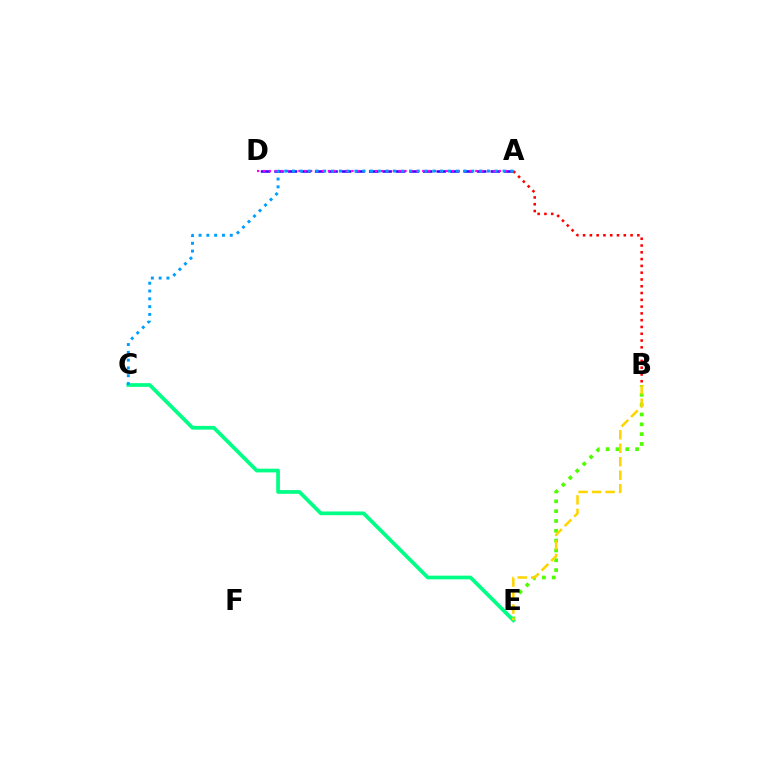{('B', 'E'): [{'color': '#4fff00', 'line_style': 'dotted', 'thickness': 2.67}, {'color': '#ffd500', 'line_style': 'dashed', 'thickness': 1.83}], ('A', 'D'): [{'color': '#3700ff', 'line_style': 'dashed', 'thickness': 1.84}, {'color': '#ff00ed', 'line_style': 'dotted', 'thickness': 1.6}], ('C', 'E'): [{'color': '#00ff86', 'line_style': 'solid', 'thickness': 2.68}], ('A', 'B'): [{'color': '#ff0000', 'line_style': 'dotted', 'thickness': 1.84}], ('A', 'C'): [{'color': '#009eff', 'line_style': 'dotted', 'thickness': 2.12}]}